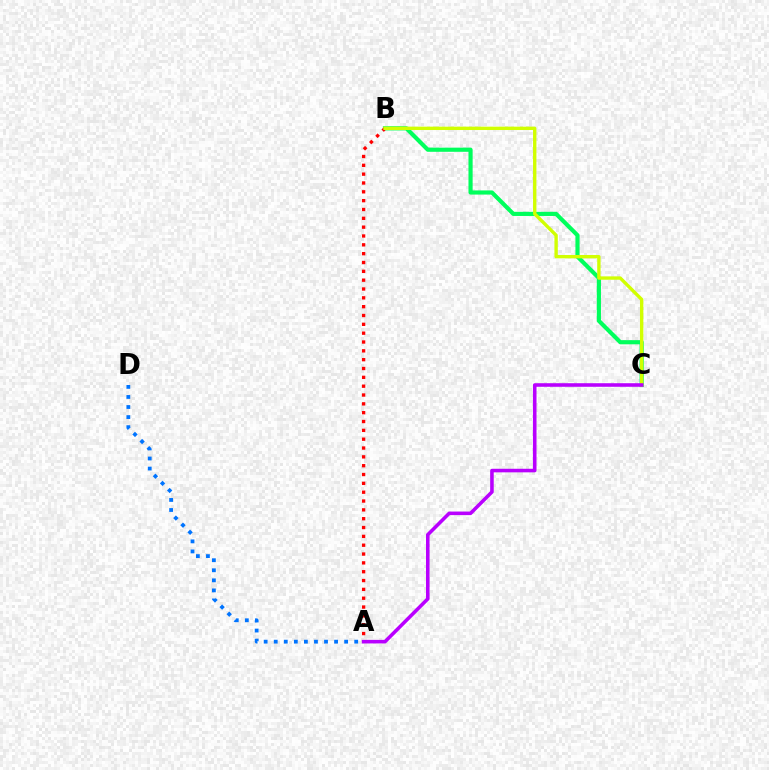{('B', 'C'): [{'color': '#00ff5c', 'line_style': 'solid', 'thickness': 2.99}, {'color': '#d1ff00', 'line_style': 'solid', 'thickness': 2.43}], ('A', 'B'): [{'color': '#ff0000', 'line_style': 'dotted', 'thickness': 2.4}], ('A', 'C'): [{'color': '#b900ff', 'line_style': 'solid', 'thickness': 2.57}], ('A', 'D'): [{'color': '#0074ff', 'line_style': 'dotted', 'thickness': 2.73}]}